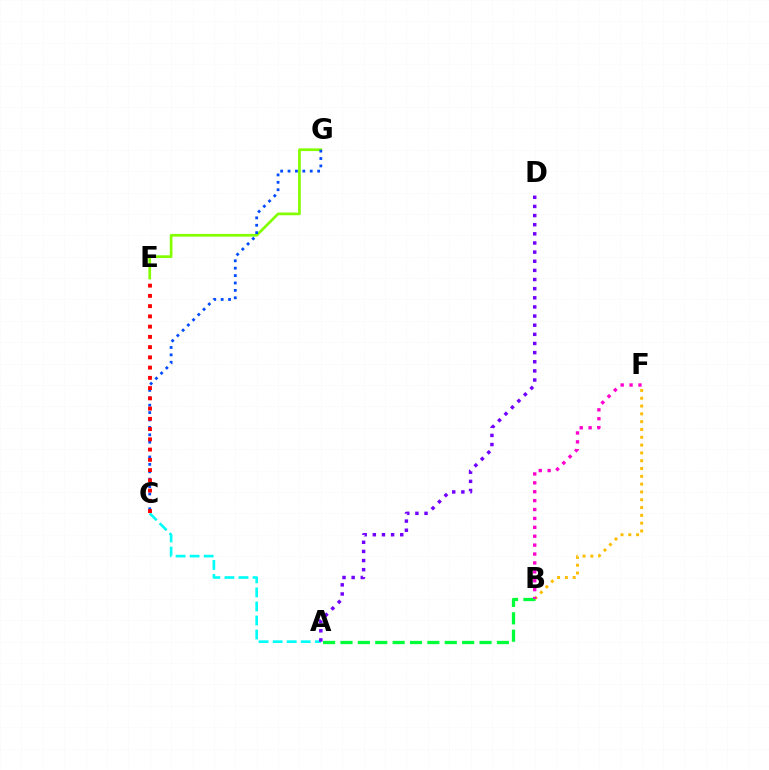{('E', 'G'): [{'color': '#84ff00', 'line_style': 'solid', 'thickness': 1.96}], ('C', 'G'): [{'color': '#004bff', 'line_style': 'dotted', 'thickness': 2.01}], ('A', 'C'): [{'color': '#00fff6', 'line_style': 'dashed', 'thickness': 1.91}], ('B', 'F'): [{'color': '#ffbd00', 'line_style': 'dotted', 'thickness': 2.12}, {'color': '#ff00cf', 'line_style': 'dotted', 'thickness': 2.42}], ('A', 'B'): [{'color': '#00ff39', 'line_style': 'dashed', 'thickness': 2.36}], ('C', 'E'): [{'color': '#ff0000', 'line_style': 'dotted', 'thickness': 2.78}], ('A', 'D'): [{'color': '#7200ff', 'line_style': 'dotted', 'thickness': 2.48}]}